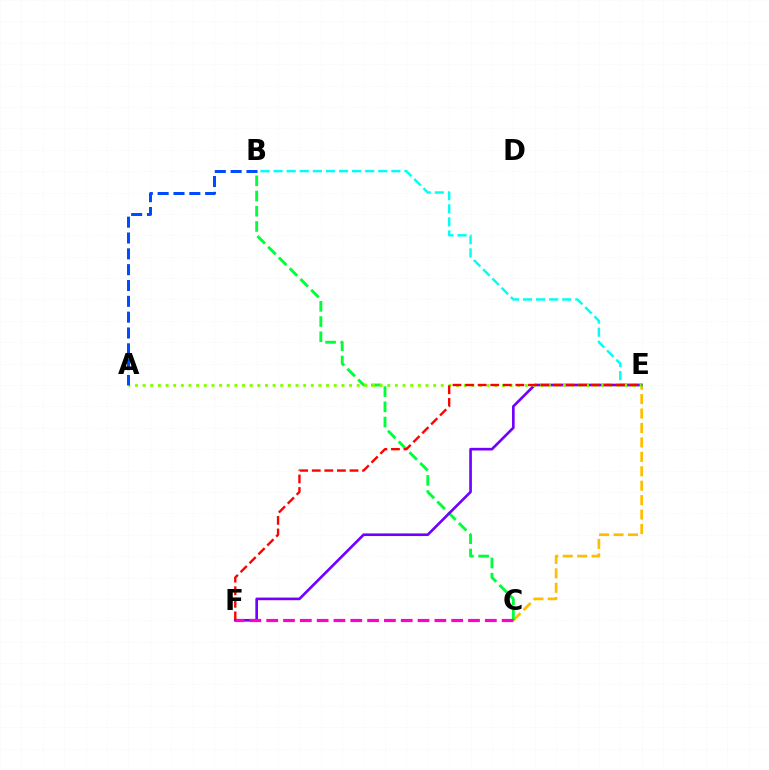{('C', 'E'): [{'color': '#ffbd00', 'line_style': 'dashed', 'thickness': 1.96}], ('B', 'E'): [{'color': '#00fff6', 'line_style': 'dashed', 'thickness': 1.78}], ('B', 'C'): [{'color': '#00ff39', 'line_style': 'dashed', 'thickness': 2.07}], ('E', 'F'): [{'color': '#7200ff', 'line_style': 'solid', 'thickness': 1.91}, {'color': '#ff0000', 'line_style': 'dashed', 'thickness': 1.71}], ('C', 'F'): [{'color': '#ff00cf', 'line_style': 'dashed', 'thickness': 2.28}], ('A', 'E'): [{'color': '#84ff00', 'line_style': 'dotted', 'thickness': 2.08}], ('A', 'B'): [{'color': '#004bff', 'line_style': 'dashed', 'thickness': 2.15}]}